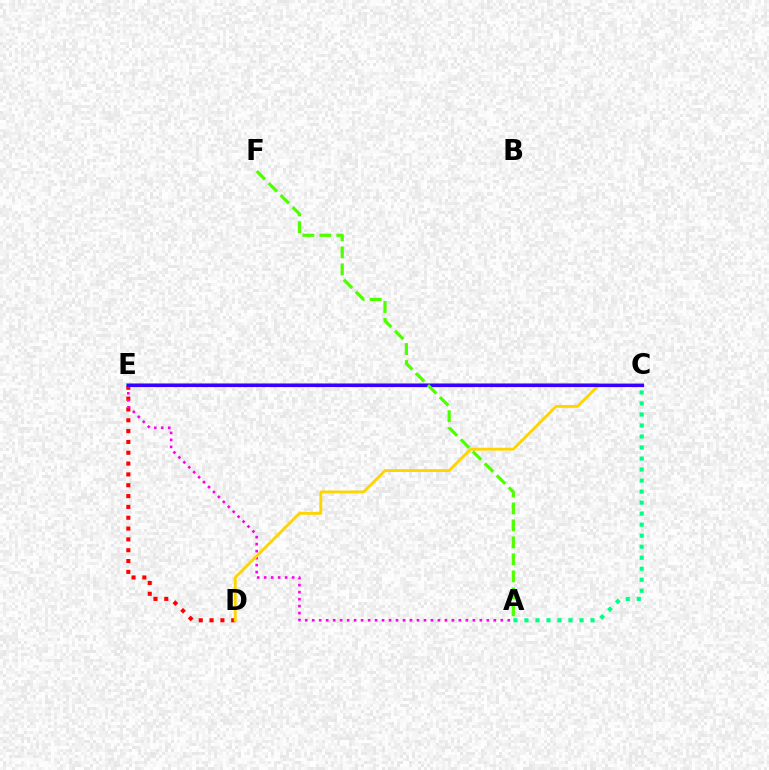{('C', 'E'): [{'color': '#009eff', 'line_style': 'solid', 'thickness': 2.58}, {'color': '#3700ff', 'line_style': 'solid', 'thickness': 2.27}], ('D', 'E'): [{'color': '#ff0000', 'line_style': 'dotted', 'thickness': 2.94}], ('A', 'E'): [{'color': '#ff00ed', 'line_style': 'dotted', 'thickness': 1.9}], ('C', 'D'): [{'color': '#ffd500', 'line_style': 'solid', 'thickness': 2.06}], ('A', 'F'): [{'color': '#4fff00', 'line_style': 'dashed', 'thickness': 2.31}], ('A', 'C'): [{'color': '#00ff86', 'line_style': 'dotted', 'thickness': 2.99}]}